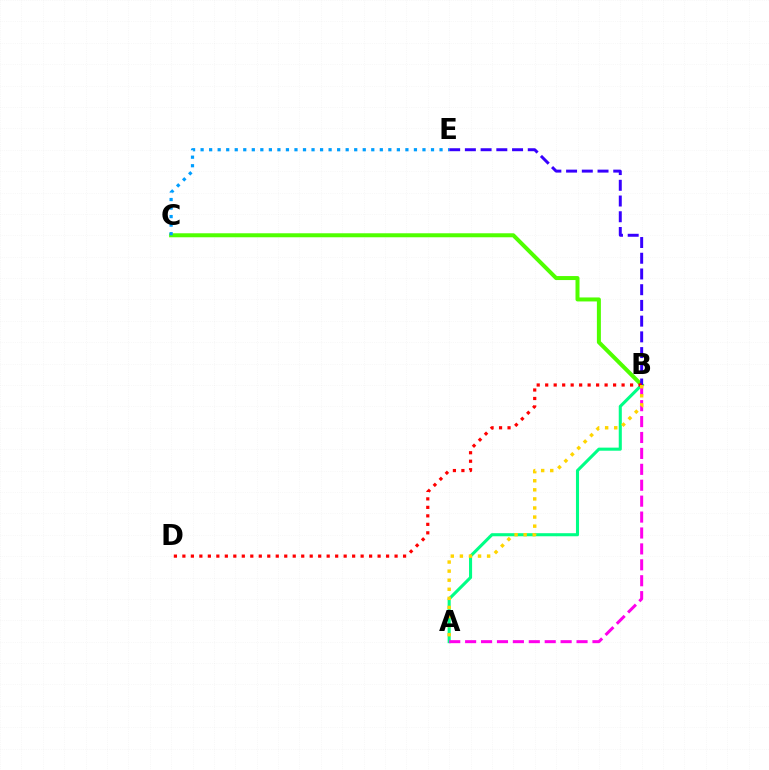{('A', 'B'): [{'color': '#00ff86', 'line_style': 'solid', 'thickness': 2.22}, {'color': '#ff00ed', 'line_style': 'dashed', 'thickness': 2.16}, {'color': '#ffd500', 'line_style': 'dotted', 'thickness': 2.47}], ('B', 'C'): [{'color': '#4fff00', 'line_style': 'solid', 'thickness': 2.88}], ('B', 'E'): [{'color': '#3700ff', 'line_style': 'dashed', 'thickness': 2.14}], ('B', 'D'): [{'color': '#ff0000', 'line_style': 'dotted', 'thickness': 2.31}], ('C', 'E'): [{'color': '#009eff', 'line_style': 'dotted', 'thickness': 2.32}]}